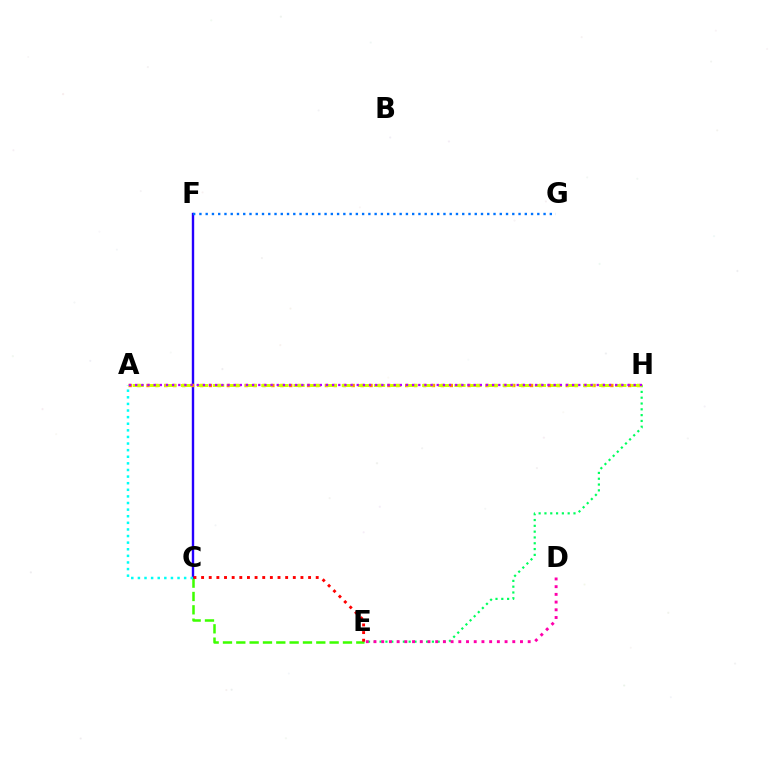{('C', 'F'): [{'color': '#2500ff', 'line_style': 'solid', 'thickness': 1.72}], ('C', 'E'): [{'color': '#3dff00', 'line_style': 'dashed', 'thickness': 1.81}, {'color': '#ff0000', 'line_style': 'dotted', 'thickness': 2.08}], ('E', 'H'): [{'color': '#00ff5c', 'line_style': 'dotted', 'thickness': 1.58}], ('D', 'E'): [{'color': '#ff00ac', 'line_style': 'dotted', 'thickness': 2.09}], ('A', 'H'): [{'color': '#ff9400', 'line_style': 'dotted', 'thickness': 2.42}, {'color': '#d1ff00', 'line_style': 'dashed', 'thickness': 2.19}, {'color': '#b900ff', 'line_style': 'dotted', 'thickness': 1.67}], ('A', 'C'): [{'color': '#00fff6', 'line_style': 'dotted', 'thickness': 1.8}], ('F', 'G'): [{'color': '#0074ff', 'line_style': 'dotted', 'thickness': 1.7}]}